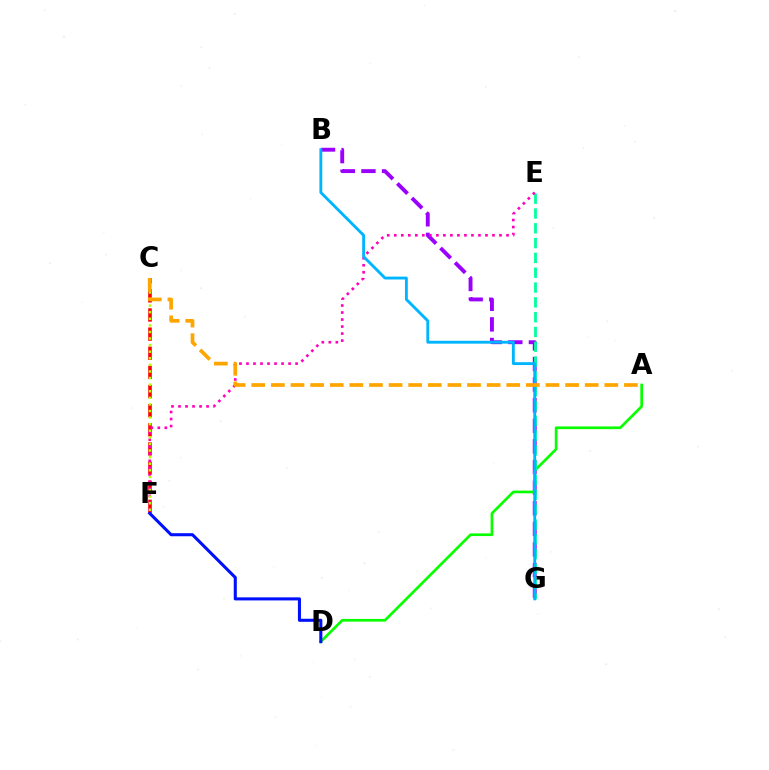{('B', 'G'): [{'color': '#9b00ff', 'line_style': 'dashed', 'thickness': 2.8}, {'color': '#00b5ff', 'line_style': 'solid', 'thickness': 2.06}], ('A', 'D'): [{'color': '#08ff00', 'line_style': 'solid', 'thickness': 1.94}], ('C', 'F'): [{'color': '#ff0000', 'line_style': 'dashed', 'thickness': 2.6}, {'color': '#b3ff00', 'line_style': 'dotted', 'thickness': 1.79}], ('E', 'G'): [{'color': '#00ff9d', 'line_style': 'dashed', 'thickness': 2.01}], ('D', 'F'): [{'color': '#0010ff', 'line_style': 'solid', 'thickness': 2.21}], ('E', 'F'): [{'color': '#ff00bd', 'line_style': 'dotted', 'thickness': 1.91}], ('A', 'C'): [{'color': '#ffa500', 'line_style': 'dashed', 'thickness': 2.66}]}